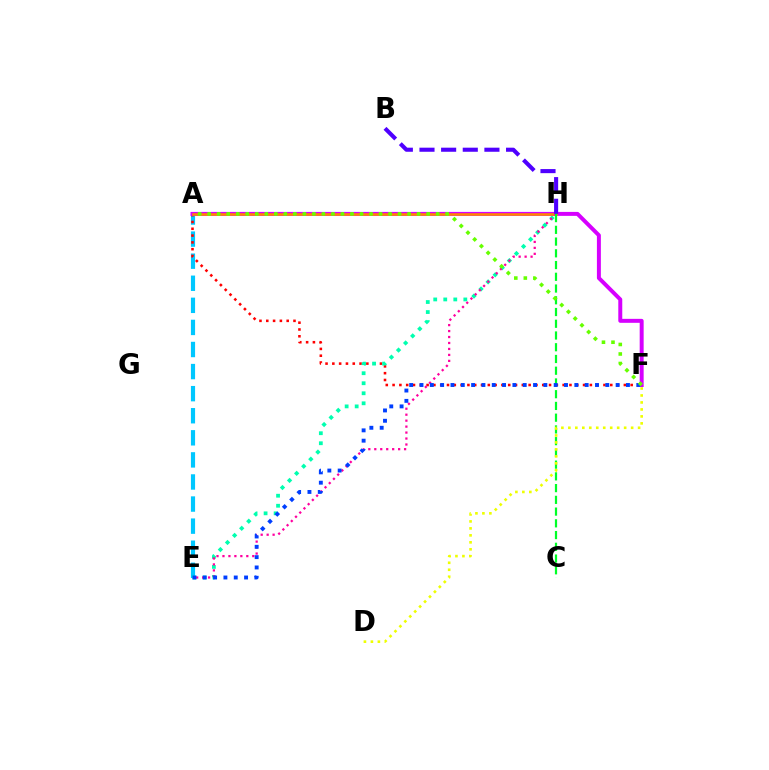{('A', 'E'): [{'color': '#00c7ff', 'line_style': 'dashed', 'thickness': 3.0}], ('A', 'F'): [{'color': '#ff0000', 'line_style': 'dotted', 'thickness': 1.85}, {'color': '#d600ff', 'line_style': 'solid', 'thickness': 2.86}, {'color': '#66ff00', 'line_style': 'dotted', 'thickness': 2.59}], ('E', 'H'): [{'color': '#00ffaf', 'line_style': 'dotted', 'thickness': 2.72}, {'color': '#ff00a0', 'line_style': 'dotted', 'thickness': 1.62}], ('A', 'H'): [{'color': '#ff8800', 'line_style': 'solid', 'thickness': 1.82}], ('C', 'H'): [{'color': '#00ff27', 'line_style': 'dashed', 'thickness': 1.59}], ('E', 'F'): [{'color': '#003fff', 'line_style': 'dotted', 'thickness': 2.8}], ('B', 'H'): [{'color': '#4f00ff', 'line_style': 'dashed', 'thickness': 2.94}], ('D', 'F'): [{'color': '#eeff00', 'line_style': 'dotted', 'thickness': 1.89}]}